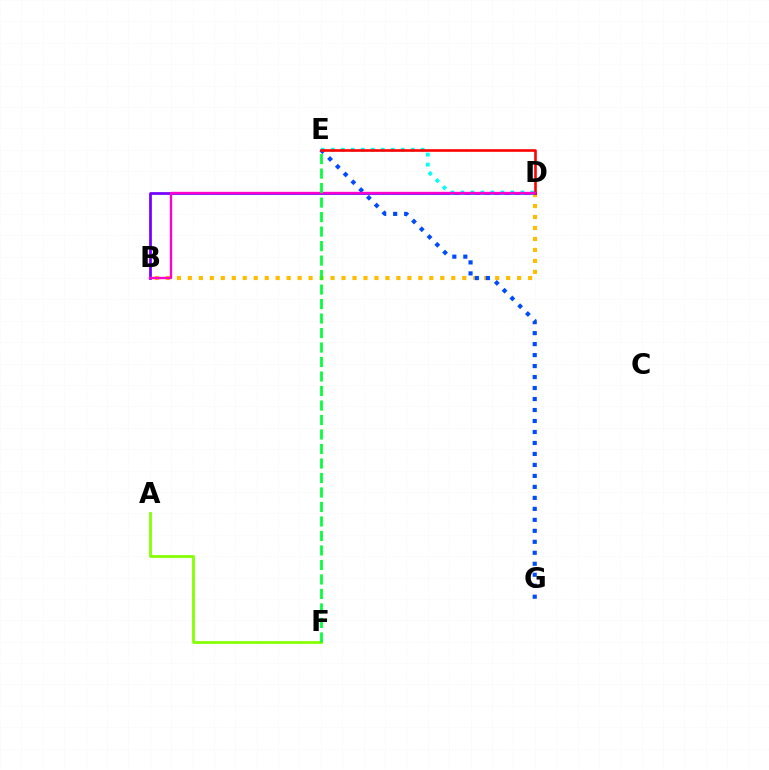{('A', 'F'): [{'color': '#84ff00', 'line_style': 'solid', 'thickness': 1.98}], ('B', 'D'): [{'color': '#ffbd00', 'line_style': 'dotted', 'thickness': 2.98}, {'color': '#7200ff', 'line_style': 'solid', 'thickness': 1.96}, {'color': '#ff00cf', 'line_style': 'solid', 'thickness': 1.69}], ('E', 'G'): [{'color': '#004bff', 'line_style': 'dotted', 'thickness': 2.98}], ('D', 'E'): [{'color': '#00fff6', 'line_style': 'dotted', 'thickness': 2.72}, {'color': '#ff0000', 'line_style': 'solid', 'thickness': 1.88}], ('E', 'F'): [{'color': '#00ff39', 'line_style': 'dashed', 'thickness': 1.97}]}